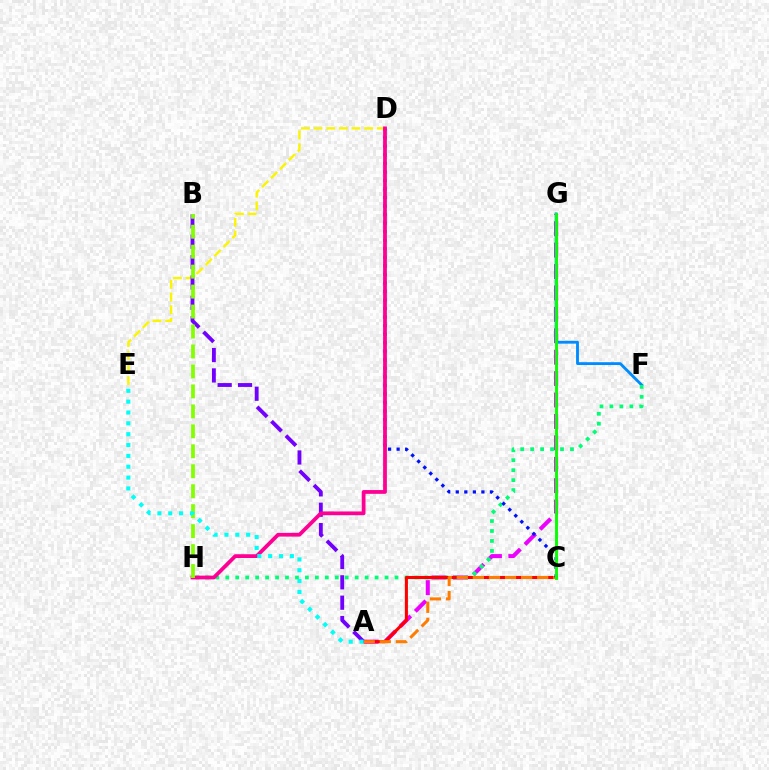{('A', 'G'): [{'color': '#ee00ff', 'line_style': 'dashed', 'thickness': 2.91}], ('F', 'G'): [{'color': '#008cff', 'line_style': 'solid', 'thickness': 2.05}], ('F', 'H'): [{'color': '#00ff74', 'line_style': 'dotted', 'thickness': 2.7}], ('A', 'C'): [{'color': '#ff0000', 'line_style': 'solid', 'thickness': 2.21}, {'color': '#ff7c00', 'line_style': 'dashed', 'thickness': 2.18}], ('D', 'E'): [{'color': '#fcf500', 'line_style': 'dashed', 'thickness': 1.72}], ('A', 'B'): [{'color': '#7200ff', 'line_style': 'dashed', 'thickness': 2.77}], ('C', 'D'): [{'color': '#0010ff', 'line_style': 'dotted', 'thickness': 2.32}], ('C', 'G'): [{'color': '#08ff00', 'line_style': 'solid', 'thickness': 2.09}], ('D', 'H'): [{'color': '#ff0094', 'line_style': 'solid', 'thickness': 2.71}], ('B', 'H'): [{'color': '#84ff00', 'line_style': 'dashed', 'thickness': 2.71}], ('A', 'E'): [{'color': '#00fff6', 'line_style': 'dotted', 'thickness': 2.95}]}